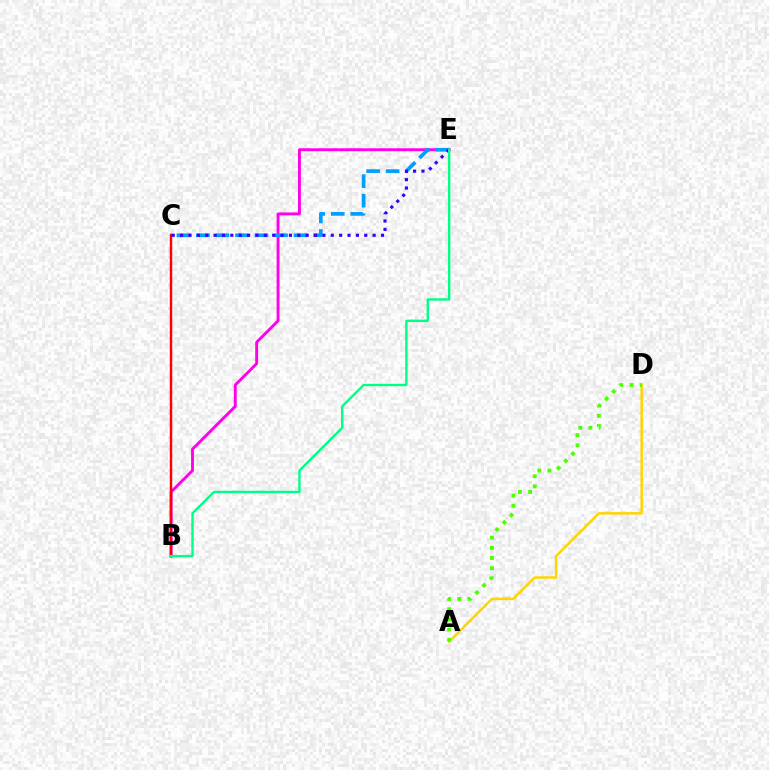{('B', 'E'): [{'color': '#ff00ed', 'line_style': 'solid', 'thickness': 2.08}, {'color': '#00ff86', 'line_style': 'solid', 'thickness': 1.71}], ('B', 'C'): [{'color': '#ff0000', 'line_style': 'solid', 'thickness': 1.76}], ('C', 'E'): [{'color': '#009eff', 'line_style': 'dashed', 'thickness': 2.65}, {'color': '#3700ff', 'line_style': 'dotted', 'thickness': 2.27}], ('A', 'D'): [{'color': '#ffd500', 'line_style': 'solid', 'thickness': 1.79}, {'color': '#4fff00', 'line_style': 'dotted', 'thickness': 2.77}]}